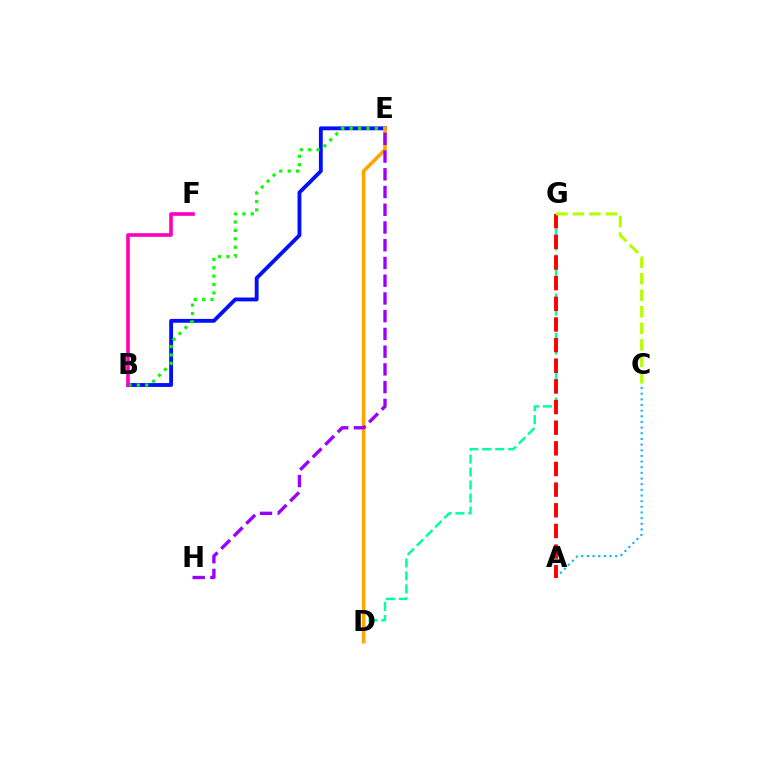{('B', 'E'): [{'color': '#0010ff', 'line_style': 'solid', 'thickness': 2.77}, {'color': '#08ff00', 'line_style': 'dotted', 'thickness': 2.28}], ('D', 'G'): [{'color': '#00ff9d', 'line_style': 'dashed', 'thickness': 1.77}], ('A', 'C'): [{'color': '#00b5ff', 'line_style': 'dotted', 'thickness': 1.54}], ('B', 'F'): [{'color': '#ff00bd', 'line_style': 'solid', 'thickness': 2.61}], ('D', 'E'): [{'color': '#ffa500', 'line_style': 'solid', 'thickness': 2.57}], ('A', 'G'): [{'color': '#ff0000', 'line_style': 'dashed', 'thickness': 2.81}], ('C', 'G'): [{'color': '#b3ff00', 'line_style': 'dashed', 'thickness': 2.24}], ('E', 'H'): [{'color': '#9b00ff', 'line_style': 'dashed', 'thickness': 2.41}]}